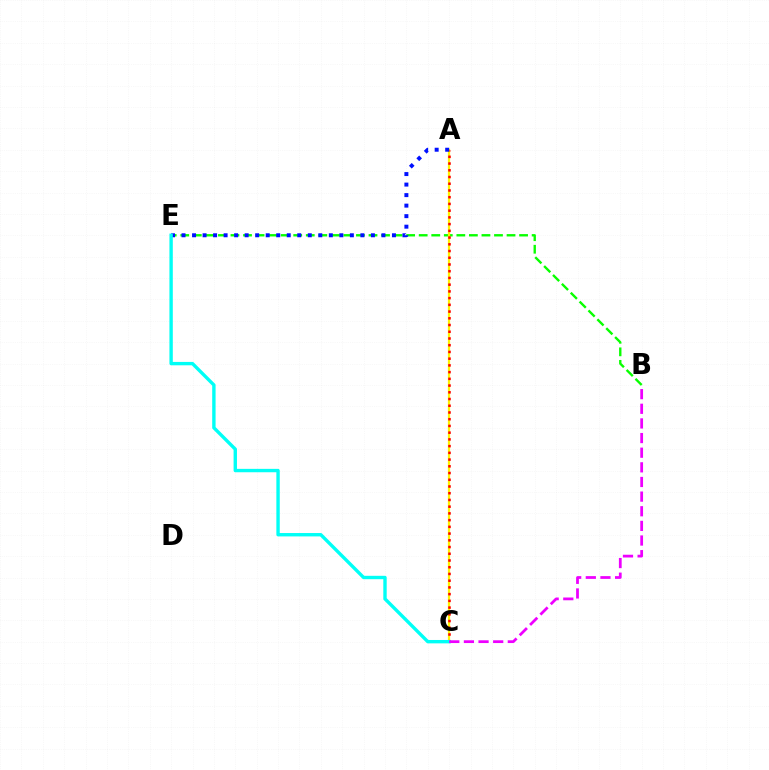{('B', 'E'): [{'color': '#08ff00', 'line_style': 'dashed', 'thickness': 1.7}], ('A', 'C'): [{'color': '#fcf500', 'line_style': 'solid', 'thickness': 1.61}, {'color': '#ff0000', 'line_style': 'dotted', 'thickness': 1.83}], ('A', 'E'): [{'color': '#0010ff', 'line_style': 'dotted', 'thickness': 2.86}], ('C', 'E'): [{'color': '#00fff6', 'line_style': 'solid', 'thickness': 2.43}], ('B', 'C'): [{'color': '#ee00ff', 'line_style': 'dashed', 'thickness': 1.99}]}